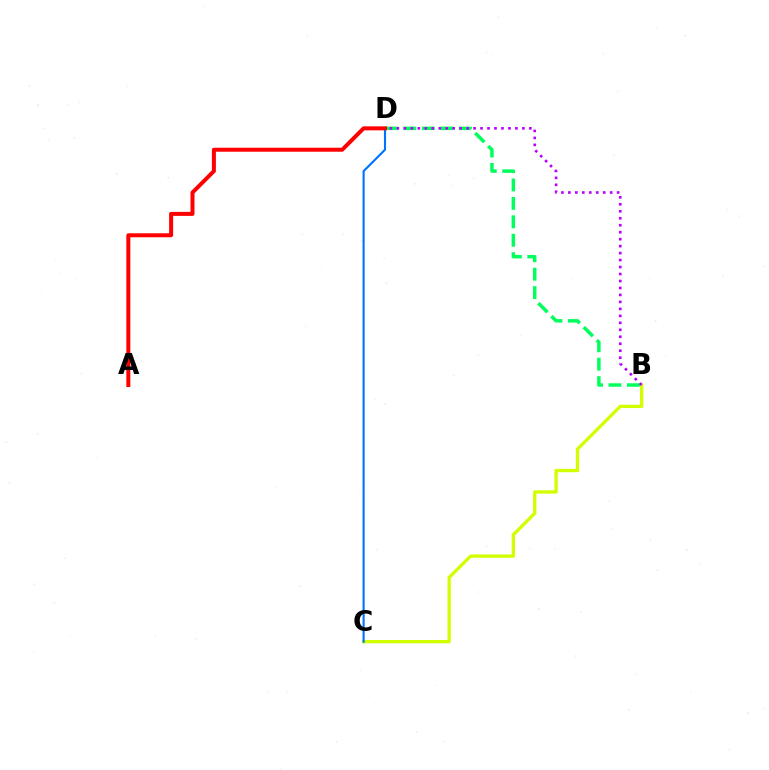{('B', 'D'): [{'color': '#00ff5c', 'line_style': 'dashed', 'thickness': 2.51}, {'color': '#b900ff', 'line_style': 'dotted', 'thickness': 1.89}], ('B', 'C'): [{'color': '#d1ff00', 'line_style': 'solid', 'thickness': 2.39}], ('C', 'D'): [{'color': '#0074ff', 'line_style': 'solid', 'thickness': 1.53}], ('A', 'D'): [{'color': '#ff0000', 'line_style': 'solid', 'thickness': 2.88}]}